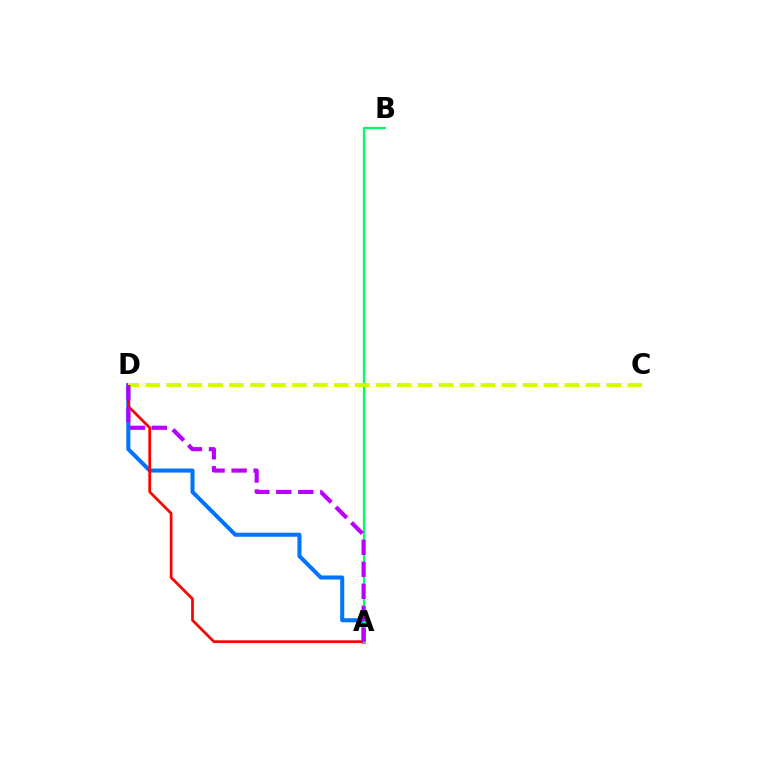{('A', 'D'): [{'color': '#0074ff', 'line_style': 'solid', 'thickness': 2.91}, {'color': '#ff0000', 'line_style': 'solid', 'thickness': 1.97}, {'color': '#b900ff', 'line_style': 'dashed', 'thickness': 2.99}], ('A', 'B'): [{'color': '#00ff5c', 'line_style': 'solid', 'thickness': 1.63}], ('C', 'D'): [{'color': '#d1ff00', 'line_style': 'dashed', 'thickness': 2.85}]}